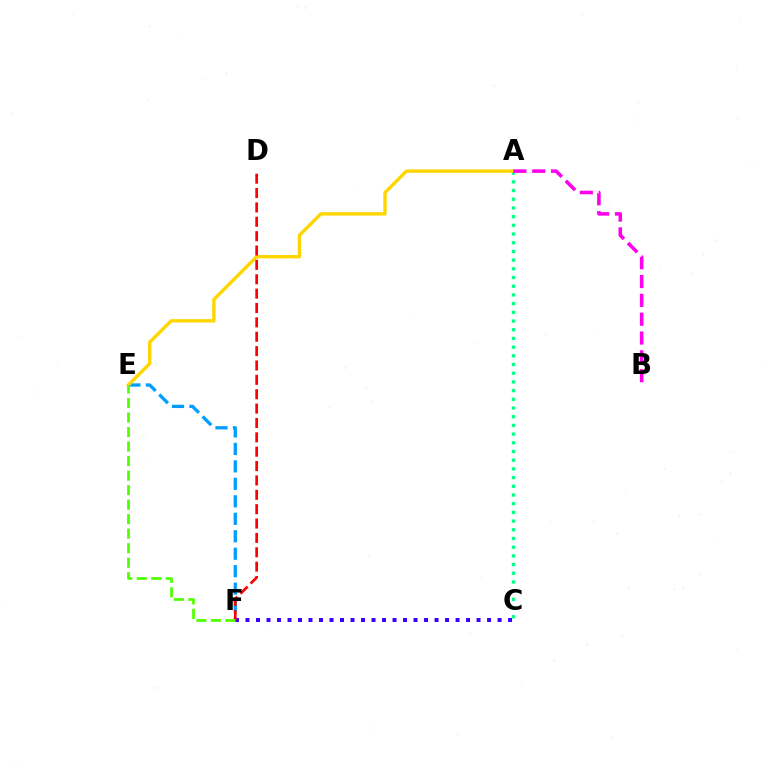{('E', 'F'): [{'color': '#009eff', 'line_style': 'dashed', 'thickness': 2.37}, {'color': '#4fff00', 'line_style': 'dashed', 'thickness': 1.97}], ('A', 'C'): [{'color': '#00ff86', 'line_style': 'dotted', 'thickness': 2.36}], ('A', 'E'): [{'color': '#ffd500', 'line_style': 'solid', 'thickness': 2.43}], ('A', 'B'): [{'color': '#ff00ed', 'line_style': 'dashed', 'thickness': 2.56}], ('C', 'F'): [{'color': '#3700ff', 'line_style': 'dotted', 'thickness': 2.85}], ('D', 'F'): [{'color': '#ff0000', 'line_style': 'dashed', 'thickness': 1.95}]}